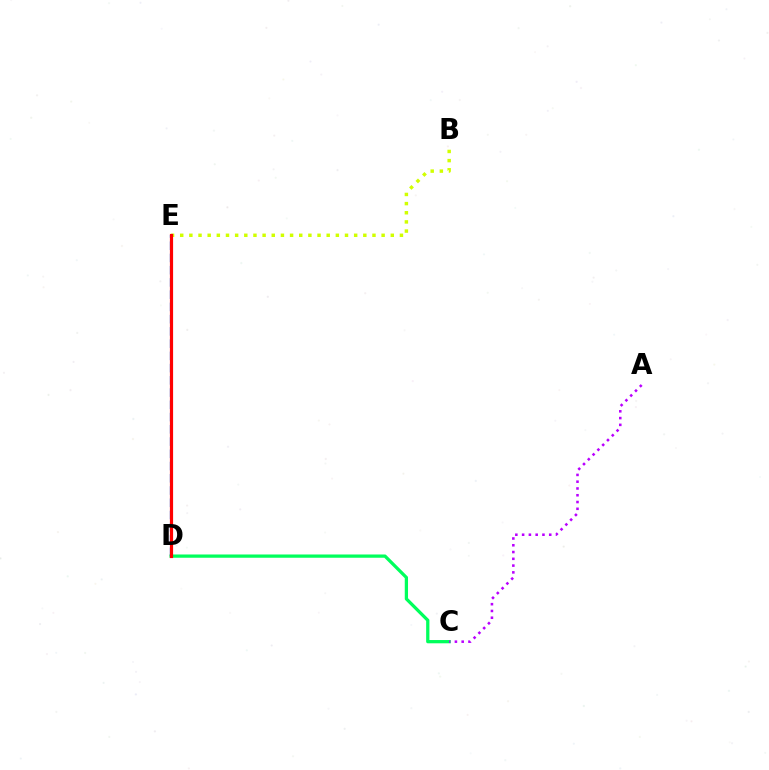{('C', 'D'): [{'color': '#00ff5c', 'line_style': 'solid', 'thickness': 2.35}], ('A', 'C'): [{'color': '#b900ff', 'line_style': 'dotted', 'thickness': 1.84}], ('B', 'E'): [{'color': '#d1ff00', 'line_style': 'dotted', 'thickness': 2.49}], ('D', 'E'): [{'color': '#0074ff', 'line_style': 'dashed', 'thickness': 1.66}, {'color': '#ff0000', 'line_style': 'solid', 'thickness': 2.3}]}